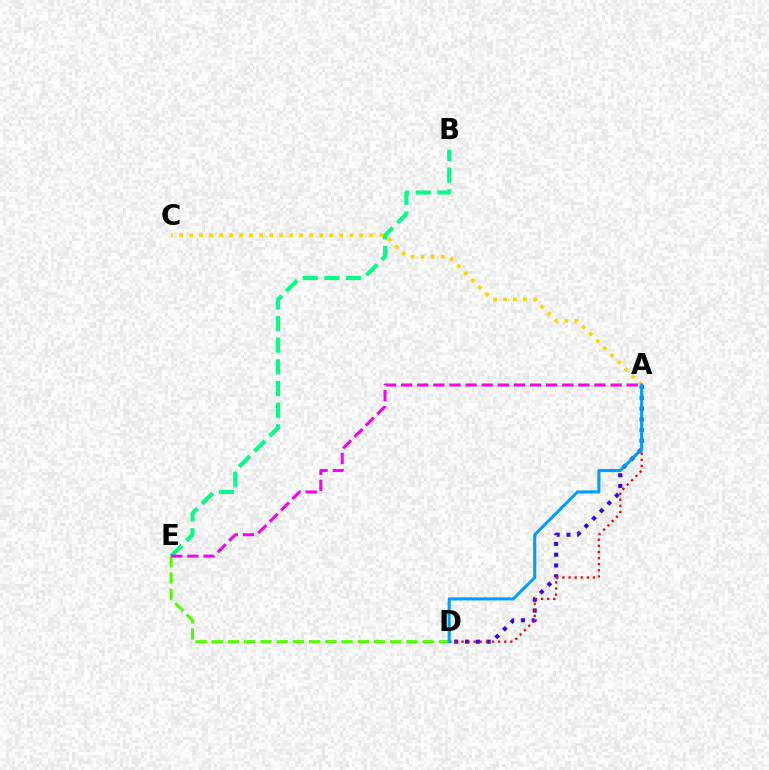{('A', 'D'): [{'color': '#3700ff', 'line_style': 'dotted', 'thickness': 2.93}, {'color': '#ff0000', 'line_style': 'dotted', 'thickness': 1.66}, {'color': '#009eff', 'line_style': 'solid', 'thickness': 2.21}], ('A', 'C'): [{'color': '#ffd500', 'line_style': 'dotted', 'thickness': 2.72}], ('D', 'E'): [{'color': '#4fff00', 'line_style': 'dashed', 'thickness': 2.2}], ('B', 'E'): [{'color': '#00ff86', 'line_style': 'dashed', 'thickness': 2.95}], ('A', 'E'): [{'color': '#ff00ed', 'line_style': 'dashed', 'thickness': 2.19}]}